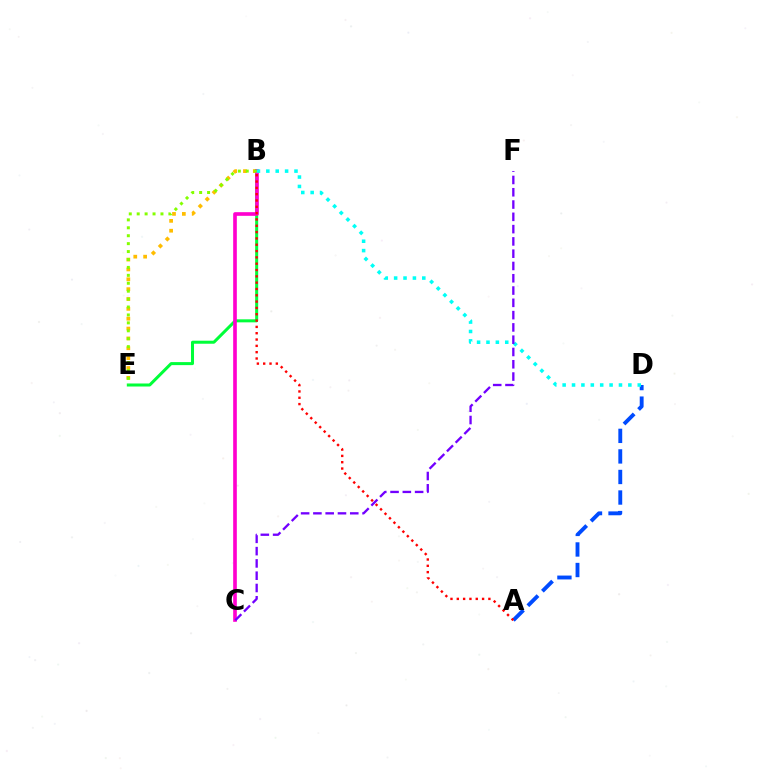{('A', 'D'): [{'color': '#004bff', 'line_style': 'dashed', 'thickness': 2.79}], ('B', 'E'): [{'color': '#00ff39', 'line_style': 'solid', 'thickness': 2.18}, {'color': '#ffbd00', 'line_style': 'dotted', 'thickness': 2.68}, {'color': '#84ff00', 'line_style': 'dotted', 'thickness': 2.15}], ('B', 'C'): [{'color': '#ff00cf', 'line_style': 'solid', 'thickness': 2.63}], ('A', 'B'): [{'color': '#ff0000', 'line_style': 'dotted', 'thickness': 1.72}], ('B', 'D'): [{'color': '#00fff6', 'line_style': 'dotted', 'thickness': 2.55}], ('C', 'F'): [{'color': '#7200ff', 'line_style': 'dashed', 'thickness': 1.67}]}